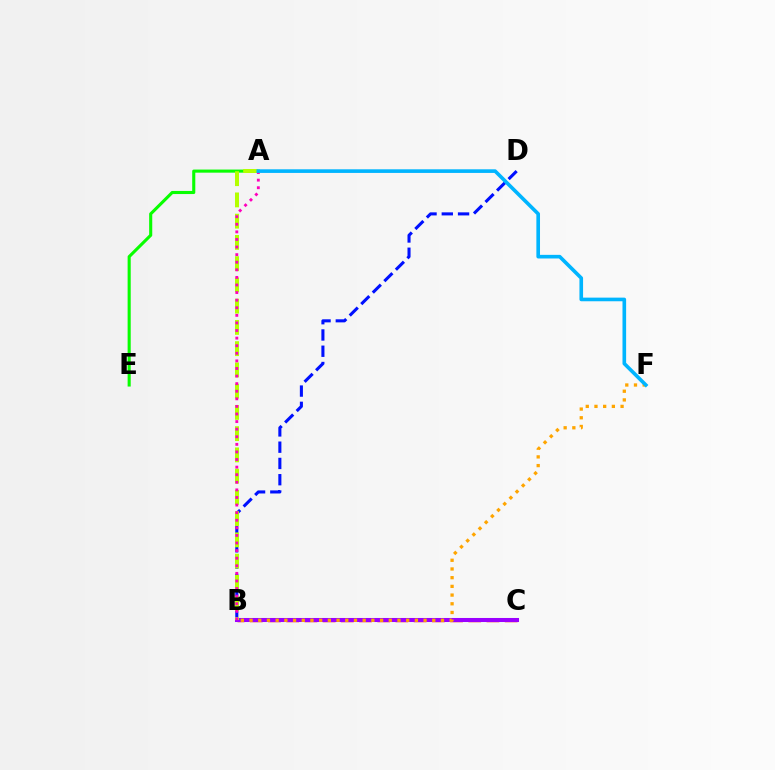{('B', 'D'): [{'color': '#0010ff', 'line_style': 'dashed', 'thickness': 2.21}], ('A', 'E'): [{'color': '#08ff00', 'line_style': 'solid', 'thickness': 2.23}], ('B', 'C'): [{'color': '#00ff9d', 'line_style': 'dashed', 'thickness': 2.65}, {'color': '#ff0000', 'line_style': 'dashed', 'thickness': 2.47}, {'color': '#9b00ff', 'line_style': 'solid', 'thickness': 2.91}], ('A', 'B'): [{'color': '#b3ff00', 'line_style': 'dashed', 'thickness': 2.89}, {'color': '#ff00bd', 'line_style': 'dotted', 'thickness': 2.06}], ('B', 'F'): [{'color': '#ffa500', 'line_style': 'dotted', 'thickness': 2.36}], ('A', 'F'): [{'color': '#00b5ff', 'line_style': 'solid', 'thickness': 2.61}]}